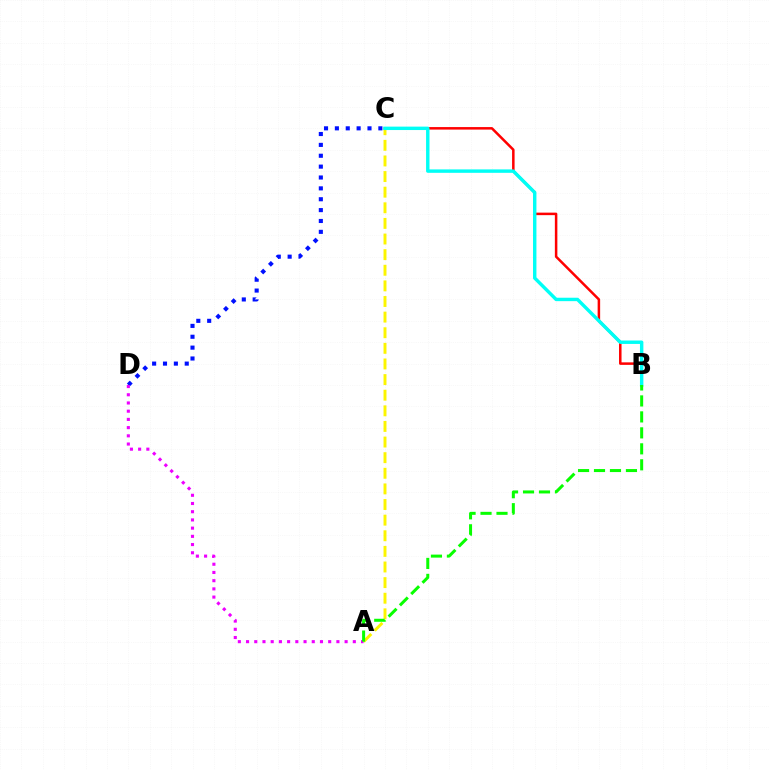{('C', 'D'): [{'color': '#0010ff', 'line_style': 'dotted', 'thickness': 2.95}], ('B', 'C'): [{'color': '#ff0000', 'line_style': 'solid', 'thickness': 1.81}, {'color': '#00fff6', 'line_style': 'solid', 'thickness': 2.46}], ('A', 'D'): [{'color': '#ee00ff', 'line_style': 'dotted', 'thickness': 2.23}], ('A', 'C'): [{'color': '#fcf500', 'line_style': 'dashed', 'thickness': 2.12}], ('A', 'B'): [{'color': '#08ff00', 'line_style': 'dashed', 'thickness': 2.17}]}